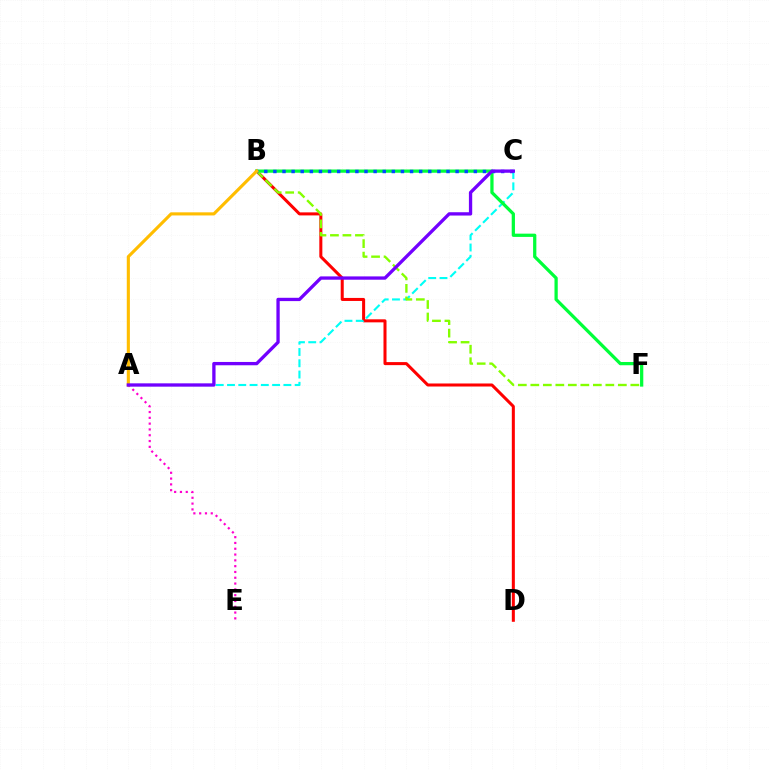{('B', 'D'): [{'color': '#ff0000', 'line_style': 'solid', 'thickness': 2.18}], ('A', 'C'): [{'color': '#00fff6', 'line_style': 'dashed', 'thickness': 1.53}, {'color': '#7200ff', 'line_style': 'solid', 'thickness': 2.38}], ('A', 'E'): [{'color': '#ff00cf', 'line_style': 'dotted', 'thickness': 1.58}], ('B', 'F'): [{'color': '#00ff39', 'line_style': 'solid', 'thickness': 2.34}, {'color': '#84ff00', 'line_style': 'dashed', 'thickness': 1.7}], ('B', 'C'): [{'color': '#004bff', 'line_style': 'dotted', 'thickness': 2.48}], ('A', 'B'): [{'color': '#ffbd00', 'line_style': 'solid', 'thickness': 2.25}]}